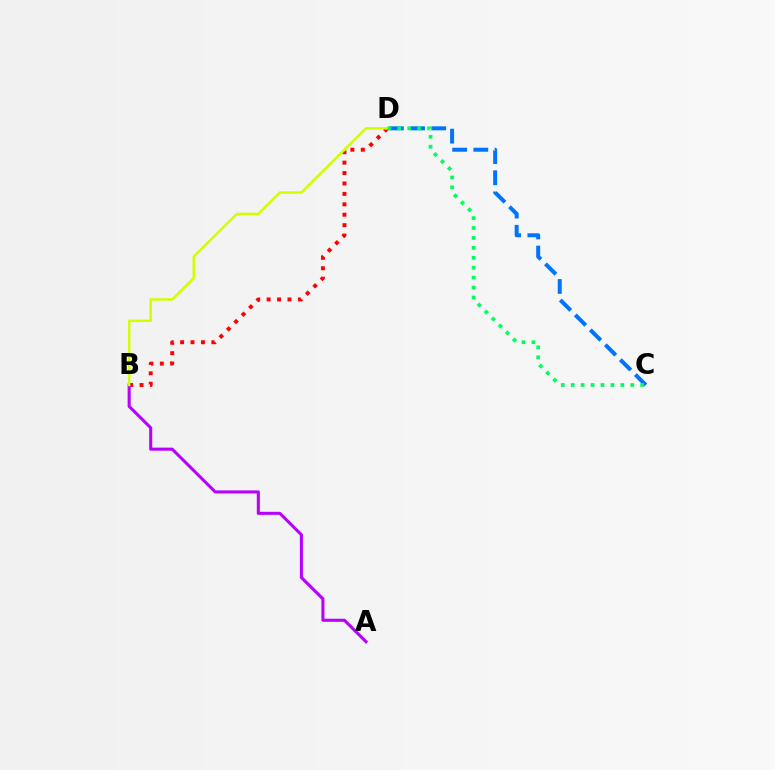{('B', 'D'): [{'color': '#ff0000', 'line_style': 'dotted', 'thickness': 2.83}, {'color': '#d1ff00', 'line_style': 'solid', 'thickness': 1.77}], ('A', 'B'): [{'color': '#b900ff', 'line_style': 'solid', 'thickness': 2.21}], ('C', 'D'): [{'color': '#0074ff', 'line_style': 'dashed', 'thickness': 2.88}, {'color': '#00ff5c', 'line_style': 'dotted', 'thickness': 2.7}]}